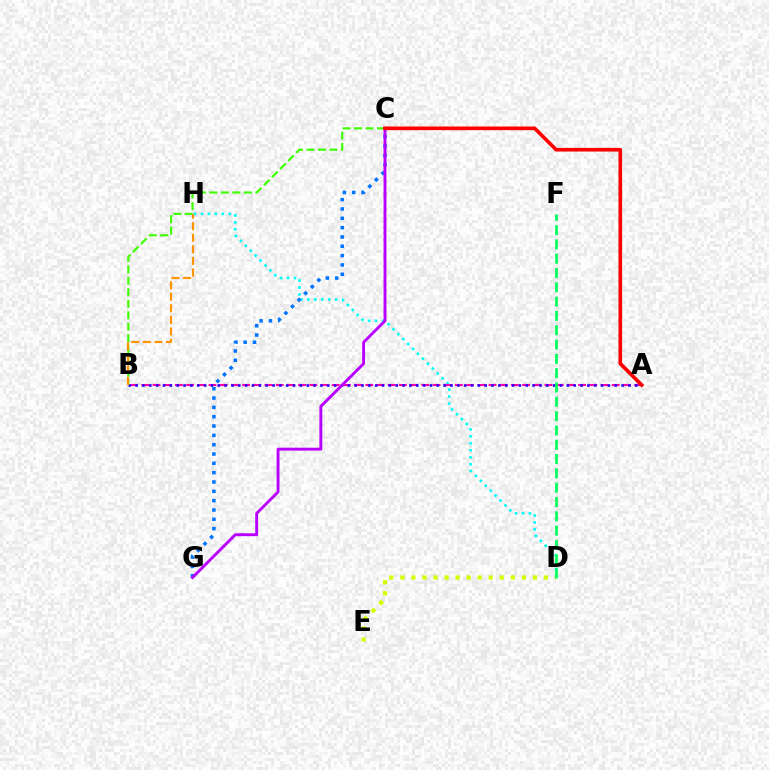{('D', 'H'): [{'color': '#00fff6', 'line_style': 'dotted', 'thickness': 1.89}], ('A', 'B'): [{'color': '#ff00ac', 'line_style': 'dashed', 'thickness': 1.52}, {'color': '#2500ff', 'line_style': 'dotted', 'thickness': 1.86}], ('B', 'C'): [{'color': '#3dff00', 'line_style': 'dashed', 'thickness': 1.56}], ('C', 'G'): [{'color': '#0074ff', 'line_style': 'dotted', 'thickness': 2.53}, {'color': '#b900ff', 'line_style': 'solid', 'thickness': 2.09}], ('D', 'E'): [{'color': '#d1ff00', 'line_style': 'dotted', 'thickness': 3.0}], ('B', 'H'): [{'color': '#ff9400', 'line_style': 'dashed', 'thickness': 1.57}], ('D', 'F'): [{'color': '#00ff5c', 'line_style': 'dashed', 'thickness': 1.94}], ('A', 'C'): [{'color': '#ff0000', 'line_style': 'solid', 'thickness': 2.63}]}